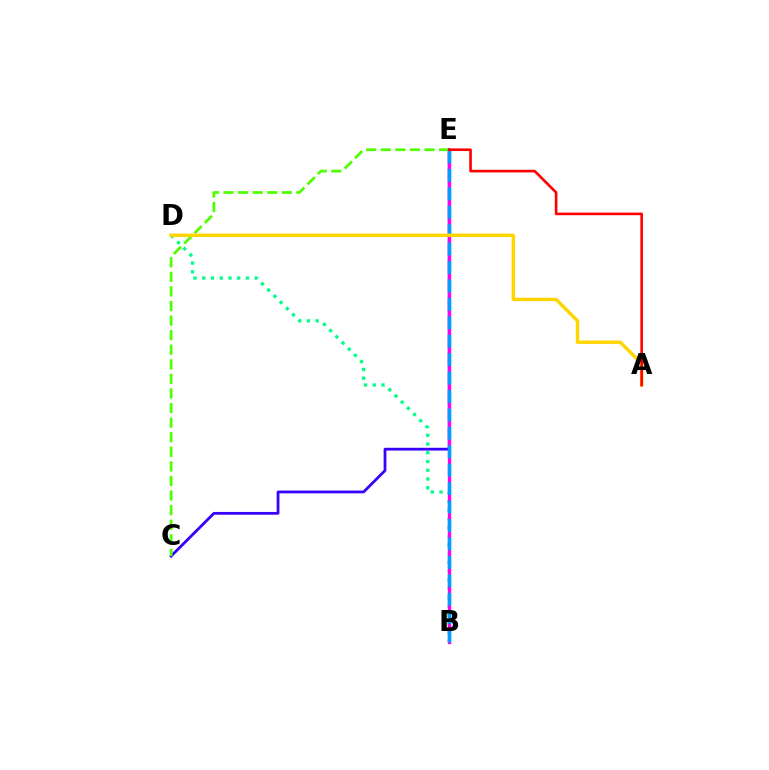{('B', 'D'): [{'color': '#00ff86', 'line_style': 'dotted', 'thickness': 2.38}], ('C', 'E'): [{'color': '#3700ff', 'line_style': 'solid', 'thickness': 1.99}, {'color': '#4fff00', 'line_style': 'dashed', 'thickness': 1.98}], ('B', 'E'): [{'color': '#ff00ed', 'line_style': 'solid', 'thickness': 2.37}, {'color': '#009eff', 'line_style': 'dashed', 'thickness': 2.5}], ('A', 'D'): [{'color': '#ffd500', 'line_style': 'solid', 'thickness': 2.47}], ('A', 'E'): [{'color': '#ff0000', 'line_style': 'solid', 'thickness': 1.88}]}